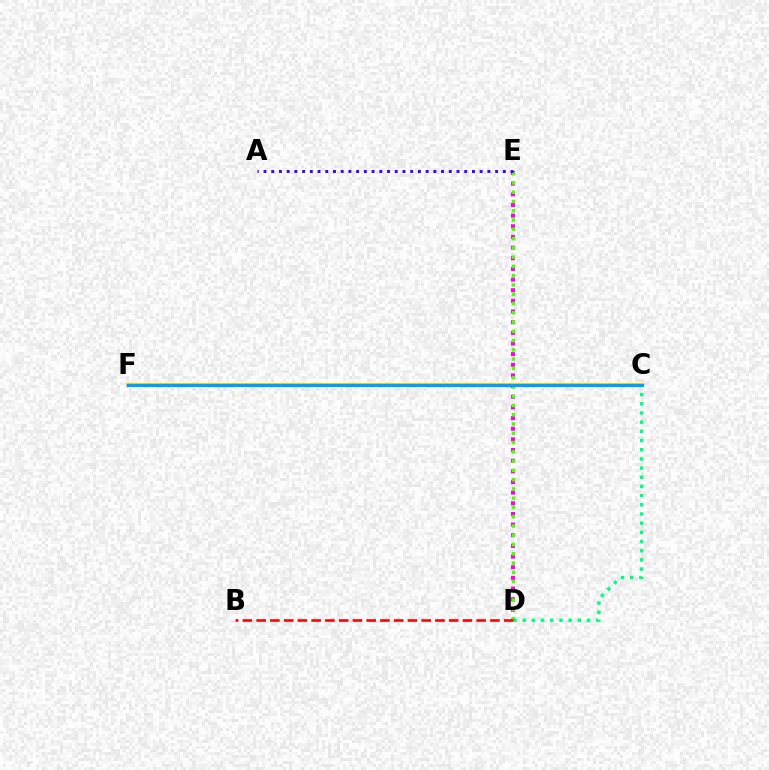{('D', 'E'): [{'color': '#ff00ed', 'line_style': 'dotted', 'thickness': 2.89}, {'color': '#4fff00', 'line_style': 'dotted', 'thickness': 2.52}], ('A', 'E'): [{'color': '#3700ff', 'line_style': 'dotted', 'thickness': 2.1}], ('C', 'D'): [{'color': '#00ff86', 'line_style': 'dotted', 'thickness': 2.49}], ('C', 'F'): [{'color': '#ffd500', 'line_style': 'solid', 'thickness': 2.87}, {'color': '#009eff', 'line_style': 'solid', 'thickness': 2.33}], ('B', 'D'): [{'color': '#ff0000', 'line_style': 'dashed', 'thickness': 1.87}]}